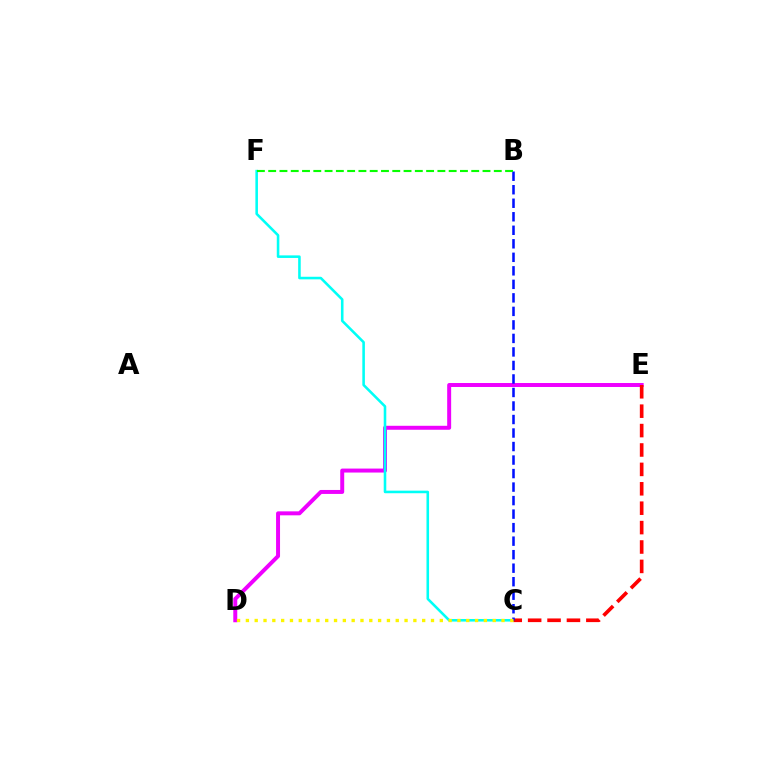{('D', 'E'): [{'color': '#ee00ff', 'line_style': 'solid', 'thickness': 2.86}], ('C', 'F'): [{'color': '#00fff6', 'line_style': 'solid', 'thickness': 1.85}], ('C', 'E'): [{'color': '#ff0000', 'line_style': 'dashed', 'thickness': 2.64}], ('B', 'C'): [{'color': '#0010ff', 'line_style': 'dashed', 'thickness': 1.84}], ('B', 'F'): [{'color': '#08ff00', 'line_style': 'dashed', 'thickness': 1.53}], ('C', 'D'): [{'color': '#fcf500', 'line_style': 'dotted', 'thickness': 2.4}]}